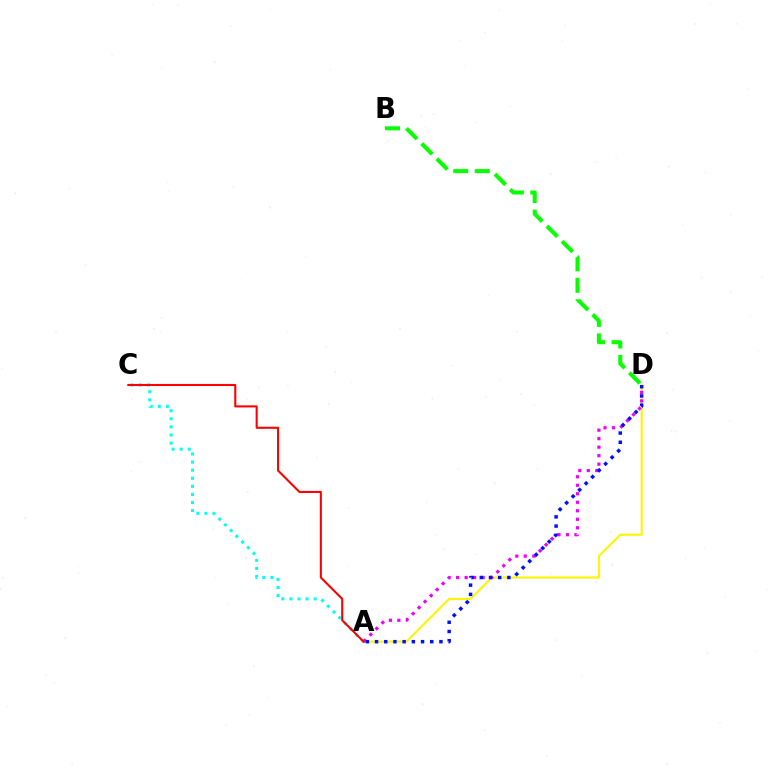{('A', 'C'): [{'color': '#00fff6', 'line_style': 'dotted', 'thickness': 2.2}, {'color': '#ff0000', 'line_style': 'solid', 'thickness': 1.5}], ('A', 'D'): [{'color': '#fcf500', 'line_style': 'solid', 'thickness': 1.51}, {'color': '#ee00ff', 'line_style': 'dotted', 'thickness': 2.31}, {'color': '#0010ff', 'line_style': 'dotted', 'thickness': 2.5}], ('B', 'D'): [{'color': '#08ff00', 'line_style': 'dashed', 'thickness': 2.92}]}